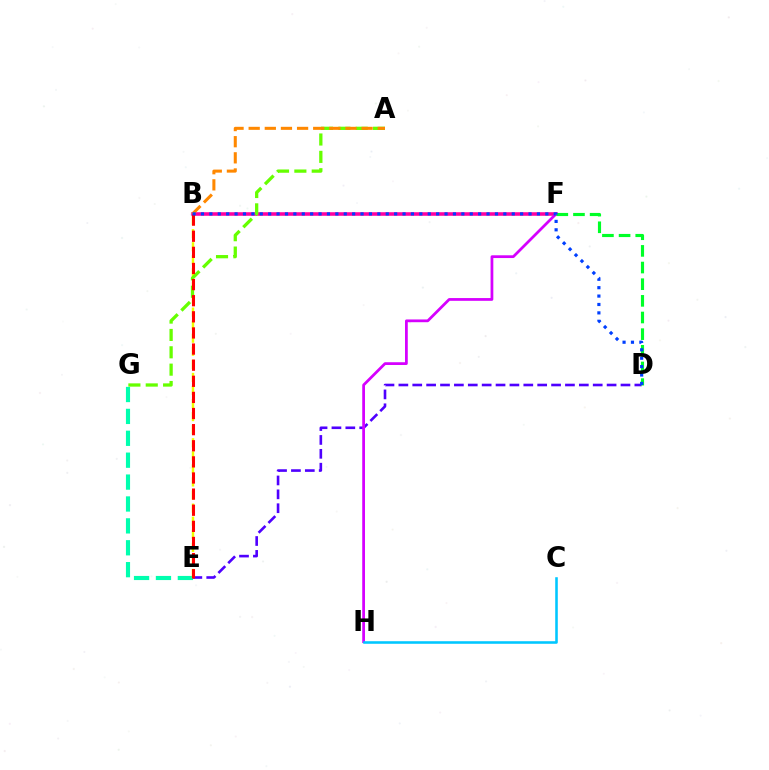{('B', 'F'): [{'color': '#ff00a0', 'line_style': 'solid', 'thickness': 2.57}], ('D', 'E'): [{'color': '#4f00ff', 'line_style': 'dashed', 'thickness': 1.89}], ('E', 'G'): [{'color': '#00ffaf', 'line_style': 'dashed', 'thickness': 2.97}], ('B', 'E'): [{'color': '#eeff00', 'line_style': 'dashed', 'thickness': 1.78}, {'color': '#ff0000', 'line_style': 'dashed', 'thickness': 2.19}], ('A', 'G'): [{'color': '#66ff00', 'line_style': 'dashed', 'thickness': 2.36}], ('F', 'H'): [{'color': '#d600ff', 'line_style': 'solid', 'thickness': 1.99}], ('C', 'H'): [{'color': '#00c7ff', 'line_style': 'solid', 'thickness': 1.85}], ('A', 'B'): [{'color': '#ff8800', 'line_style': 'dashed', 'thickness': 2.19}], ('D', 'F'): [{'color': '#00ff27', 'line_style': 'dashed', 'thickness': 2.26}], ('B', 'D'): [{'color': '#003fff', 'line_style': 'dotted', 'thickness': 2.28}]}